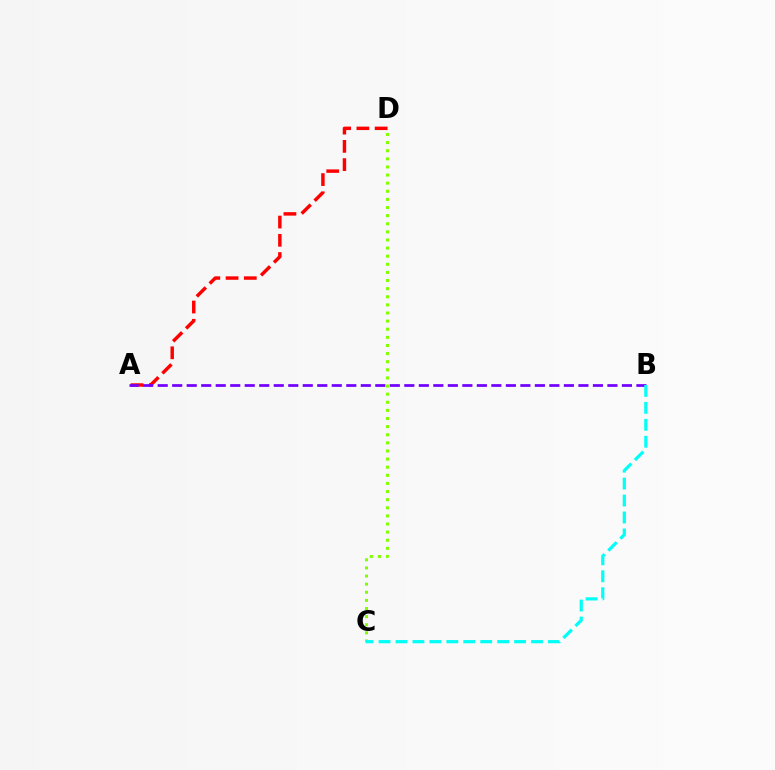{('C', 'D'): [{'color': '#84ff00', 'line_style': 'dotted', 'thickness': 2.2}], ('A', 'D'): [{'color': '#ff0000', 'line_style': 'dashed', 'thickness': 2.48}], ('A', 'B'): [{'color': '#7200ff', 'line_style': 'dashed', 'thickness': 1.97}], ('B', 'C'): [{'color': '#00fff6', 'line_style': 'dashed', 'thickness': 2.3}]}